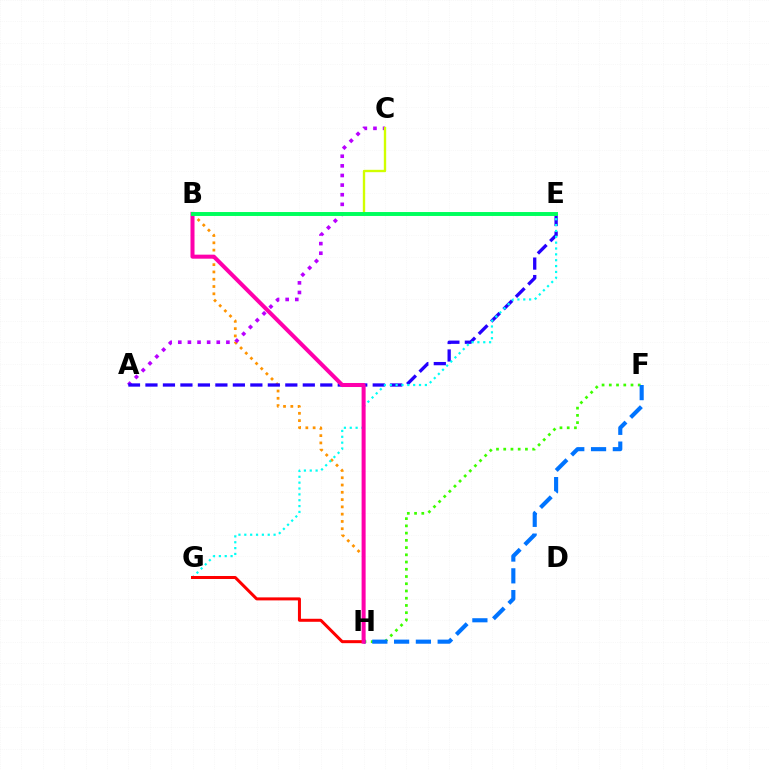{('B', 'H'): [{'color': '#ff9400', 'line_style': 'dotted', 'thickness': 1.98}, {'color': '#ff00ac', 'line_style': 'solid', 'thickness': 2.9}], ('F', 'H'): [{'color': '#3dff00', 'line_style': 'dotted', 'thickness': 1.97}, {'color': '#0074ff', 'line_style': 'dashed', 'thickness': 2.96}], ('A', 'C'): [{'color': '#b900ff', 'line_style': 'dotted', 'thickness': 2.61}], ('A', 'E'): [{'color': '#2500ff', 'line_style': 'dashed', 'thickness': 2.38}], ('B', 'C'): [{'color': '#d1ff00', 'line_style': 'solid', 'thickness': 1.7}], ('E', 'G'): [{'color': '#00fff6', 'line_style': 'dotted', 'thickness': 1.59}], ('G', 'H'): [{'color': '#ff0000', 'line_style': 'solid', 'thickness': 2.17}], ('B', 'E'): [{'color': '#00ff5c', 'line_style': 'solid', 'thickness': 2.84}]}